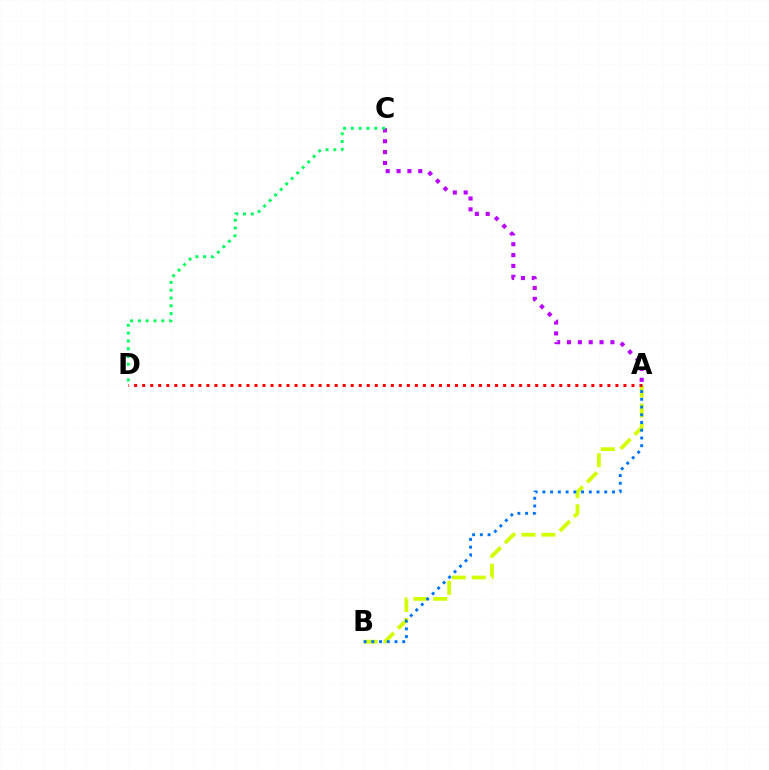{('A', 'B'): [{'color': '#d1ff00', 'line_style': 'dashed', 'thickness': 2.71}, {'color': '#0074ff', 'line_style': 'dotted', 'thickness': 2.1}], ('A', 'D'): [{'color': '#ff0000', 'line_style': 'dotted', 'thickness': 2.18}], ('A', 'C'): [{'color': '#b900ff', 'line_style': 'dotted', 'thickness': 2.95}], ('C', 'D'): [{'color': '#00ff5c', 'line_style': 'dotted', 'thickness': 2.12}]}